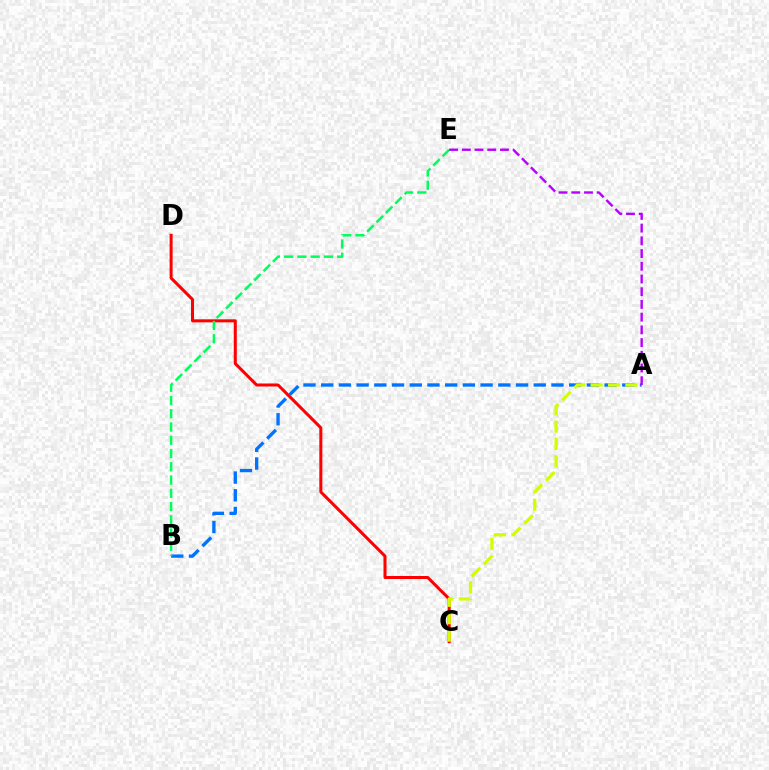{('C', 'D'): [{'color': '#ff0000', 'line_style': 'solid', 'thickness': 2.18}], ('A', 'B'): [{'color': '#0074ff', 'line_style': 'dashed', 'thickness': 2.41}], ('B', 'E'): [{'color': '#00ff5c', 'line_style': 'dashed', 'thickness': 1.8}], ('A', 'E'): [{'color': '#b900ff', 'line_style': 'dashed', 'thickness': 1.73}], ('A', 'C'): [{'color': '#d1ff00', 'line_style': 'dashed', 'thickness': 2.36}]}